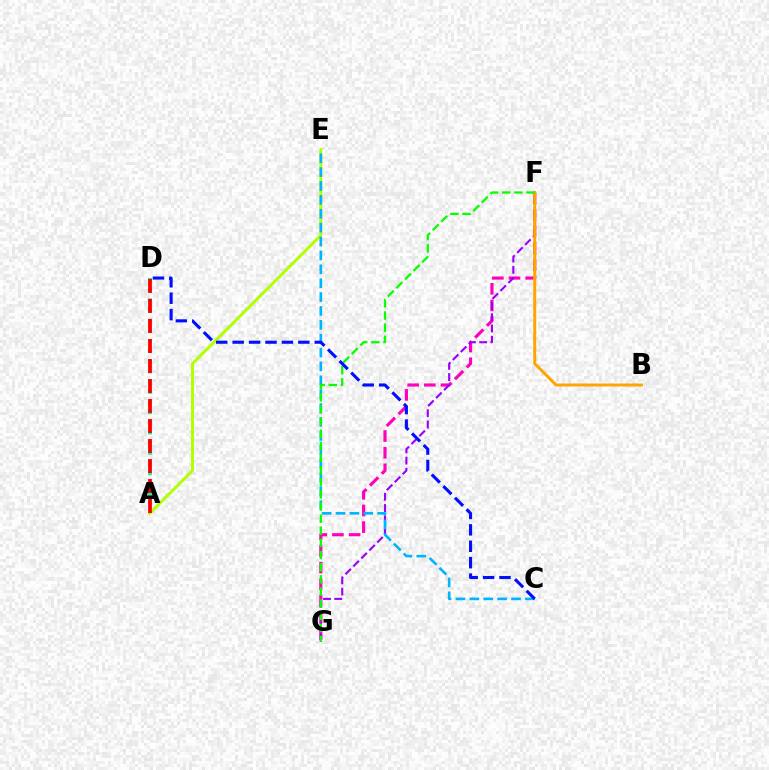{('A', 'D'): [{'color': '#00ff9d', 'line_style': 'dotted', 'thickness': 2.76}, {'color': '#ff0000', 'line_style': 'dashed', 'thickness': 2.72}], ('A', 'E'): [{'color': '#b3ff00', 'line_style': 'solid', 'thickness': 2.16}], ('F', 'G'): [{'color': '#ff00bd', 'line_style': 'dashed', 'thickness': 2.26}, {'color': '#9b00ff', 'line_style': 'dashed', 'thickness': 1.53}, {'color': '#08ff00', 'line_style': 'dashed', 'thickness': 1.65}], ('B', 'F'): [{'color': '#ffa500', 'line_style': 'solid', 'thickness': 2.14}], ('C', 'E'): [{'color': '#00b5ff', 'line_style': 'dashed', 'thickness': 1.89}], ('C', 'D'): [{'color': '#0010ff', 'line_style': 'dashed', 'thickness': 2.23}]}